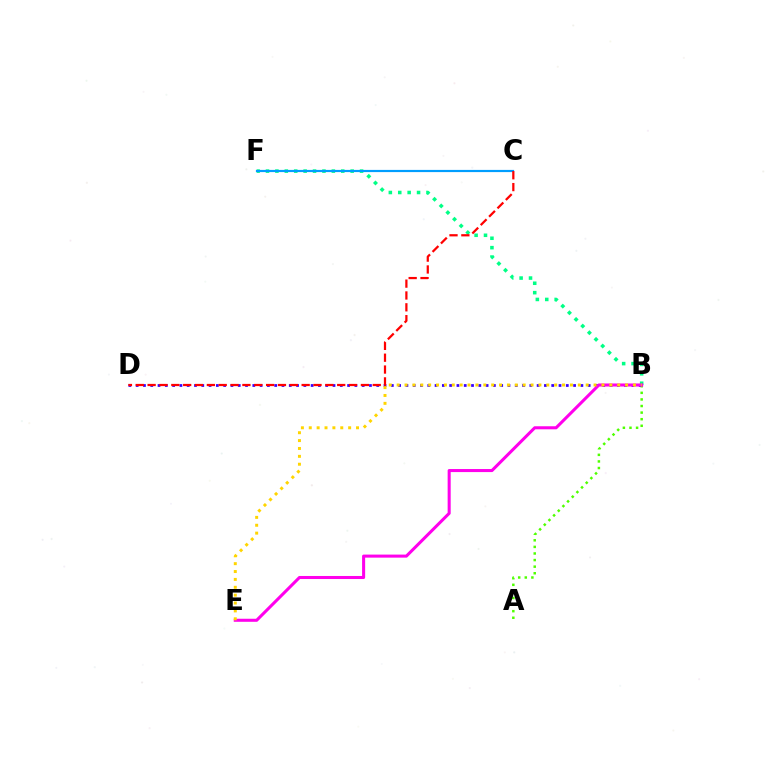{('A', 'B'): [{'color': '#4fff00', 'line_style': 'dotted', 'thickness': 1.79}], ('B', 'F'): [{'color': '#00ff86', 'line_style': 'dotted', 'thickness': 2.56}], ('B', 'D'): [{'color': '#3700ff', 'line_style': 'dotted', 'thickness': 1.98}], ('B', 'E'): [{'color': '#ff00ed', 'line_style': 'solid', 'thickness': 2.2}, {'color': '#ffd500', 'line_style': 'dotted', 'thickness': 2.14}], ('C', 'F'): [{'color': '#009eff', 'line_style': 'solid', 'thickness': 1.58}], ('C', 'D'): [{'color': '#ff0000', 'line_style': 'dashed', 'thickness': 1.61}]}